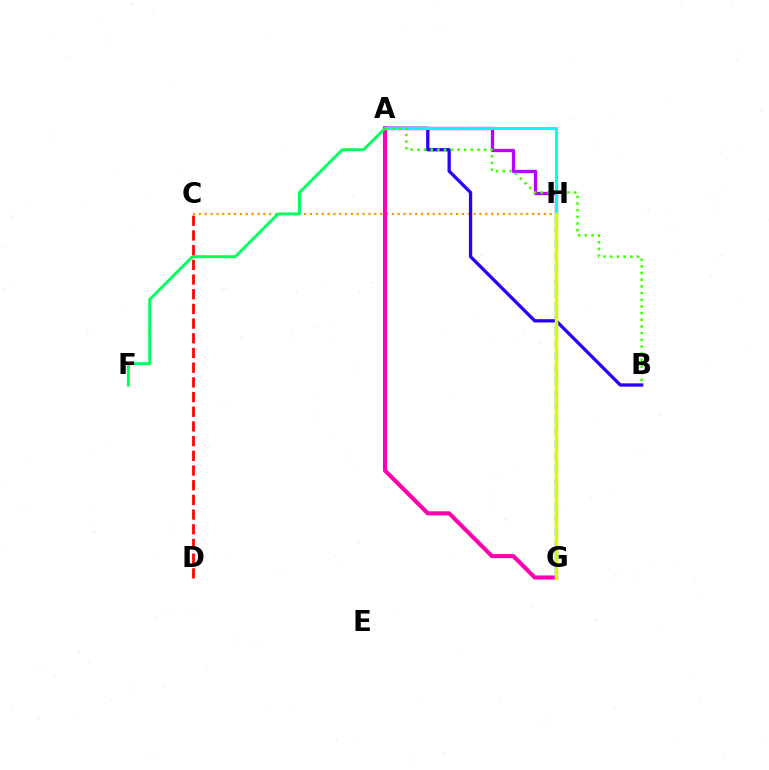{('A', 'H'): [{'color': '#b900ff', 'line_style': 'solid', 'thickness': 2.36}, {'color': '#00fff6', 'line_style': 'solid', 'thickness': 2.22}], ('C', 'H'): [{'color': '#ff9400', 'line_style': 'dotted', 'thickness': 1.59}], ('G', 'H'): [{'color': '#0074ff', 'line_style': 'dashed', 'thickness': 1.7}, {'color': '#d1ff00', 'line_style': 'solid', 'thickness': 2.48}], ('A', 'B'): [{'color': '#2500ff', 'line_style': 'solid', 'thickness': 2.37}, {'color': '#3dff00', 'line_style': 'dotted', 'thickness': 1.82}], ('A', 'G'): [{'color': '#ff00ac', 'line_style': 'solid', 'thickness': 2.97}], ('A', 'F'): [{'color': '#00ff5c', 'line_style': 'solid', 'thickness': 2.09}], ('C', 'D'): [{'color': '#ff0000', 'line_style': 'dashed', 'thickness': 2.0}]}